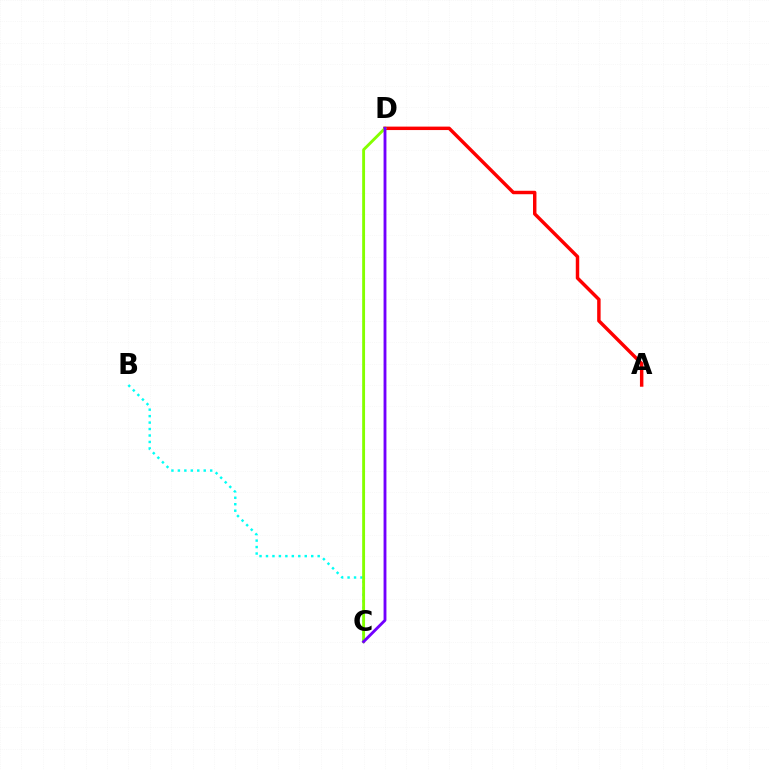{('A', 'D'): [{'color': '#ff0000', 'line_style': 'solid', 'thickness': 2.48}], ('B', 'C'): [{'color': '#00fff6', 'line_style': 'dotted', 'thickness': 1.76}], ('C', 'D'): [{'color': '#84ff00', 'line_style': 'solid', 'thickness': 2.07}, {'color': '#7200ff', 'line_style': 'solid', 'thickness': 2.06}]}